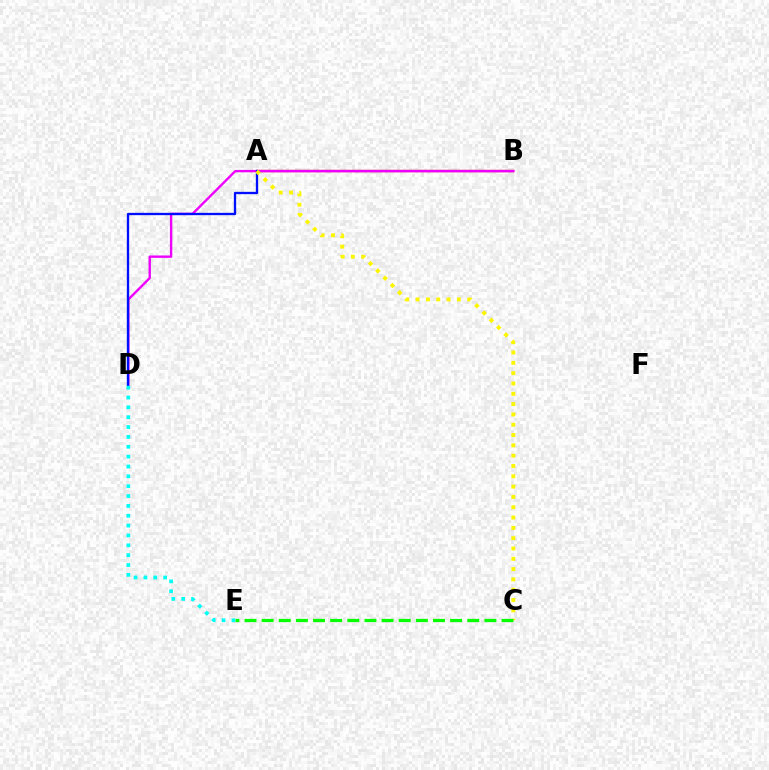{('A', 'B'): [{'color': '#ff0000', 'line_style': 'solid', 'thickness': 1.66}], ('B', 'D'): [{'color': '#ee00ff', 'line_style': 'solid', 'thickness': 1.71}], ('A', 'D'): [{'color': '#0010ff', 'line_style': 'solid', 'thickness': 1.67}], ('A', 'C'): [{'color': '#fcf500', 'line_style': 'dotted', 'thickness': 2.8}], ('C', 'E'): [{'color': '#08ff00', 'line_style': 'dashed', 'thickness': 2.33}], ('D', 'E'): [{'color': '#00fff6', 'line_style': 'dotted', 'thickness': 2.68}]}